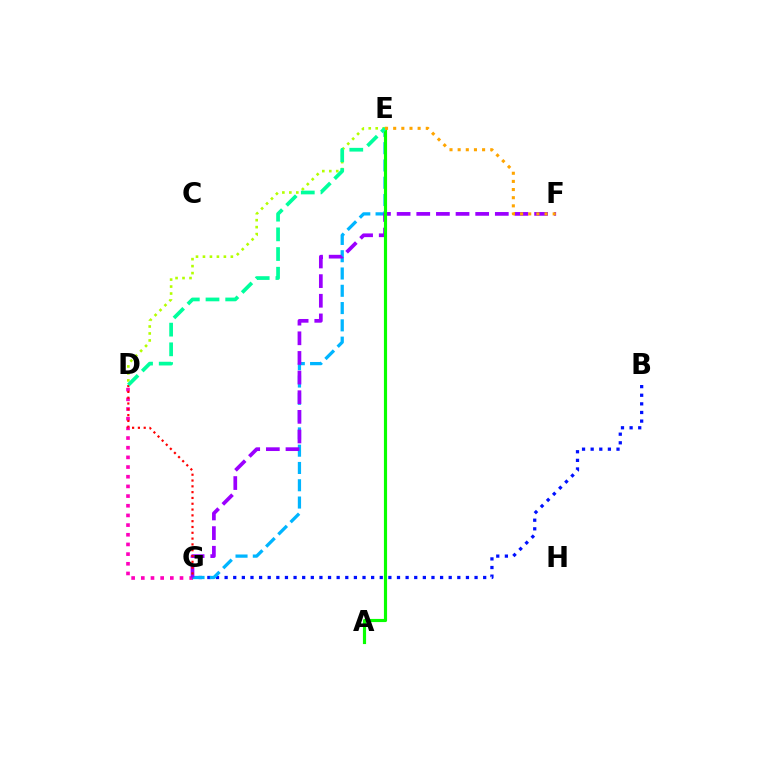{('D', 'G'): [{'color': '#ff00bd', 'line_style': 'dotted', 'thickness': 2.63}, {'color': '#ff0000', 'line_style': 'dotted', 'thickness': 1.58}], ('B', 'G'): [{'color': '#0010ff', 'line_style': 'dotted', 'thickness': 2.34}], ('E', 'G'): [{'color': '#00b5ff', 'line_style': 'dashed', 'thickness': 2.35}], ('F', 'G'): [{'color': '#9b00ff', 'line_style': 'dashed', 'thickness': 2.67}], ('A', 'E'): [{'color': '#08ff00', 'line_style': 'solid', 'thickness': 2.27}], ('D', 'E'): [{'color': '#b3ff00', 'line_style': 'dotted', 'thickness': 1.89}, {'color': '#00ff9d', 'line_style': 'dashed', 'thickness': 2.67}], ('E', 'F'): [{'color': '#ffa500', 'line_style': 'dotted', 'thickness': 2.21}]}